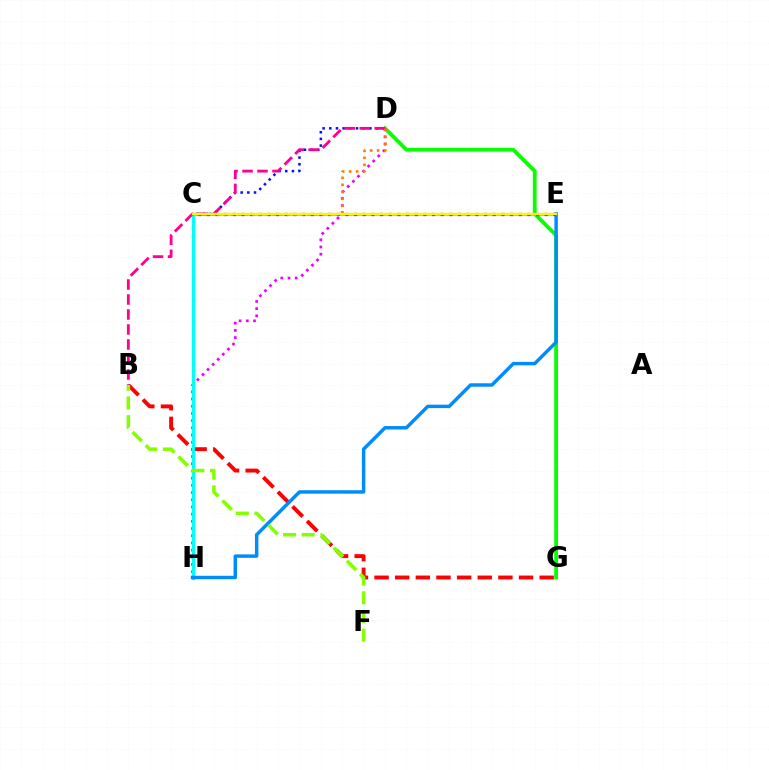{('C', 'D'): [{'color': '#0010ff', 'line_style': 'dotted', 'thickness': 1.81}, {'color': '#ff7c00', 'line_style': 'dotted', 'thickness': 1.9}], ('B', 'G'): [{'color': '#ff0000', 'line_style': 'dashed', 'thickness': 2.8}], ('D', 'G'): [{'color': '#08ff00', 'line_style': 'solid', 'thickness': 2.74}], ('D', 'H'): [{'color': '#ee00ff', 'line_style': 'dotted', 'thickness': 1.95}], ('C', 'H'): [{'color': '#00fff6', 'line_style': 'solid', 'thickness': 2.35}], ('C', 'E'): [{'color': '#00ff74', 'line_style': 'solid', 'thickness': 1.88}, {'color': '#7200ff', 'line_style': 'dotted', 'thickness': 2.35}, {'color': '#fcf500', 'line_style': 'solid', 'thickness': 1.77}], ('E', 'H'): [{'color': '#008cff', 'line_style': 'solid', 'thickness': 2.48}], ('B', 'F'): [{'color': '#84ff00', 'line_style': 'dashed', 'thickness': 2.54}], ('B', 'D'): [{'color': '#ff0094', 'line_style': 'dashed', 'thickness': 2.04}]}